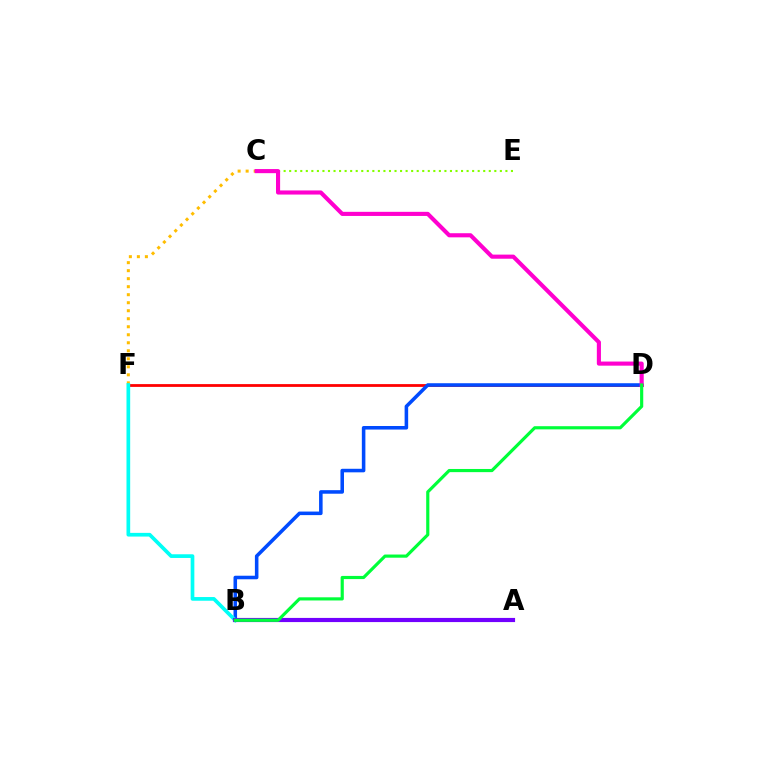{('C', 'F'): [{'color': '#ffbd00', 'line_style': 'dotted', 'thickness': 2.18}], ('D', 'F'): [{'color': '#ff0000', 'line_style': 'solid', 'thickness': 2.01}], ('C', 'E'): [{'color': '#84ff00', 'line_style': 'dotted', 'thickness': 1.51}], ('B', 'D'): [{'color': '#004bff', 'line_style': 'solid', 'thickness': 2.56}, {'color': '#00ff39', 'line_style': 'solid', 'thickness': 2.28}], ('B', 'F'): [{'color': '#00fff6', 'line_style': 'solid', 'thickness': 2.66}], ('A', 'B'): [{'color': '#7200ff', 'line_style': 'solid', 'thickness': 2.99}], ('C', 'D'): [{'color': '#ff00cf', 'line_style': 'solid', 'thickness': 2.96}]}